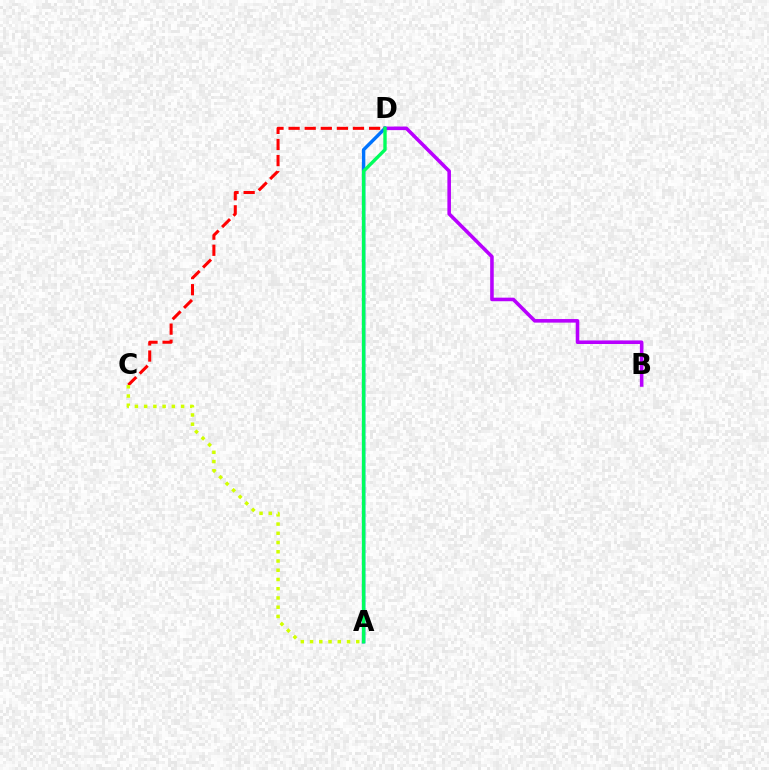{('C', 'D'): [{'color': '#ff0000', 'line_style': 'dashed', 'thickness': 2.19}], ('B', 'D'): [{'color': '#b900ff', 'line_style': 'solid', 'thickness': 2.57}], ('A', 'D'): [{'color': '#0074ff', 'line_style': 'solid', 'thickness': 2.45}, {'color': '#00ff5c', 'line_style': 'solid', 'thickness': 2.43}], ('A', 'C'): [{'color': '#d1ff00', 'line_style': 'dotted', 'thickness': 2.51}]}